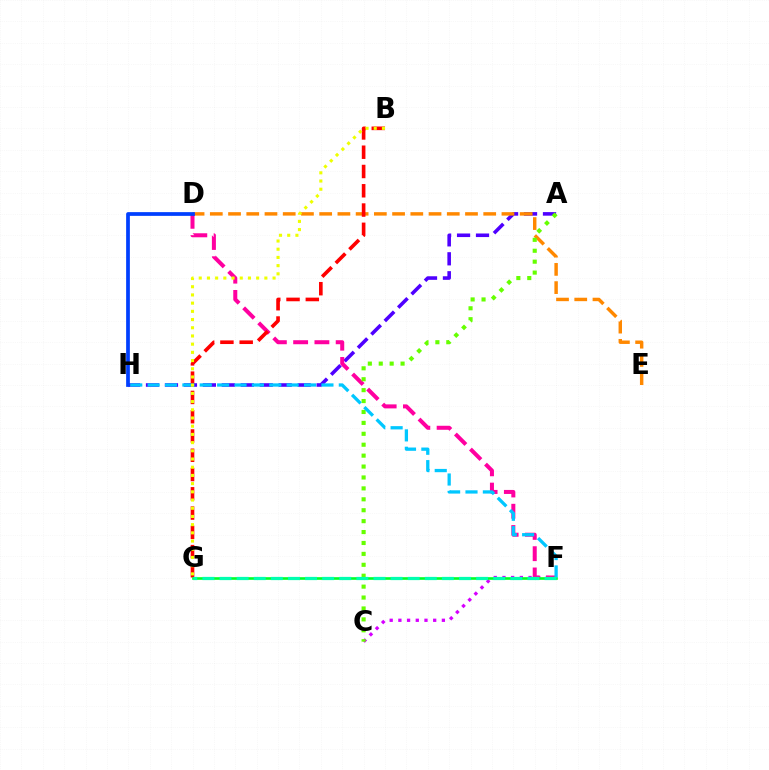{('A', 'H'): [{'color': '#4f00ff', 'line_style': 'dashed', 'thickness': 2.58}], ('C', 'F'): [{'color': '#d600ff', 'line_style': 'dotted', 'thickness': 2.36}], ('D', 'E'): [{'color': '#ff8800', 'line_style': 'dashed', 'thickness': 2.48}], ('D', 'F'): [{'color': '#ff00a0', 'line_style': 'dashed', 'thickness': 2.89}], ('D', 'H'): [{'color': '#003fff', 'line_style': 'solid', 'thickness': 2.69}], ('A', 'C'): [{'color': '#66ff00', 'line_style': 'dotted', 'thickness': 2.97}], ('B', 'G'): [{'color': '#ff0000', 'line_style': 'dashed', 'thickness': 2.62}, {'color': '#eeff00', 'line_style': 'dotted', 'thickness': 2.23}], ('F', 'G'): [{'color': '#00ff27', 'line_style': 'solid', 'thickness': 1.9}, {'color': '#00ffaf', 'line_style': 'dashed', 'thickness': 2.32}], ('F', 'H'): [{'color': '#00c7ff', 'line_style': 'dashed', 'thickness': 2.36}]}